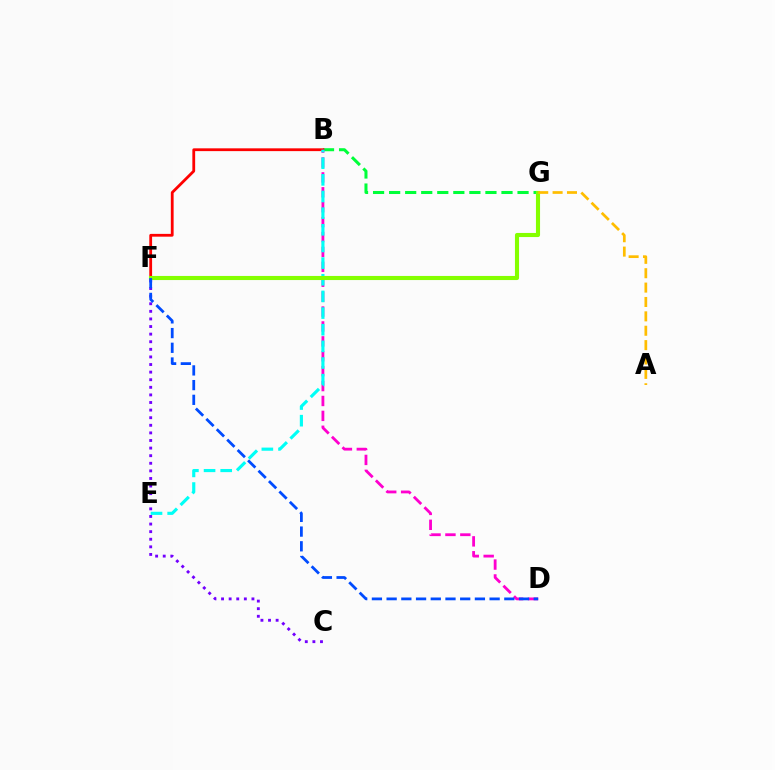{('B', 'G'): [{'color': '#00ff39', 'line_style': 'dashed', 'thickness': 2.18}], ('B', 'F'): [{'color': '#ff0000', 'line_style': 'solid', 'thickness': 2.01}], ('B', 'D'): [{'color': '#ff00cf', 'line_style': 'dashed', 'thickness': 2.02}], ('B', 'E'): [{'color': '#00fff6', 'line_style': 'dashed', 'thickness': 2.26}], ('F', 'G'): [{'color': '#84ff00', 'line_style': 'solid', 'thickness': 2.95}], ('C', 'F'): [{'color': '#7200ff', 'line_style': 'dotted', 'thickness': 2.06}], ('A', 'G'): [{'color': '#ffbd00', 'line_style': 'dashed', 'thickness': 1.95}], ('D', 'F'): [{'color': '#004bff', 'line_style': 'dashed', 'thickness': 2.0}]}